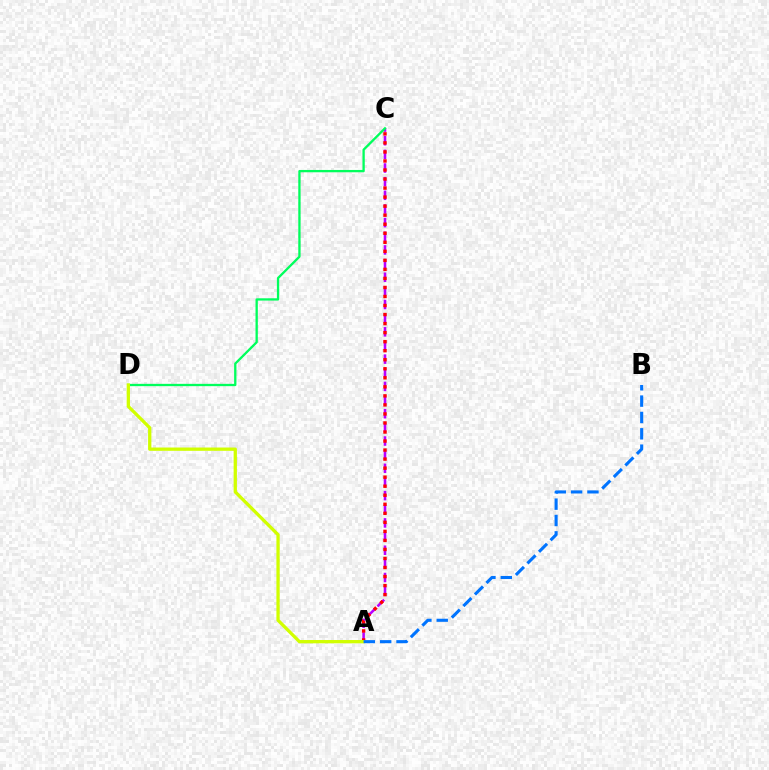{('A', 'C'): [{'color': '#b900ff', 'line_style': 'dashed', 'thickness': 1.85}, {'color': '#ff0000', 'line_style': 'dotted', 'thickness': 2.45}], ('C', 'D'): [{'color': '#00ff5c', 'line_style': 'solid', 'thickness': 1.67}], ('A', 'D'): [{'color': '#d1ff00', 'line_style': 'solid', 'thickness': 2.37}], ('A', 'B'): [{'color': '#0074ff', 'line_style': 'dashed', 'thickness': 2.22}]}